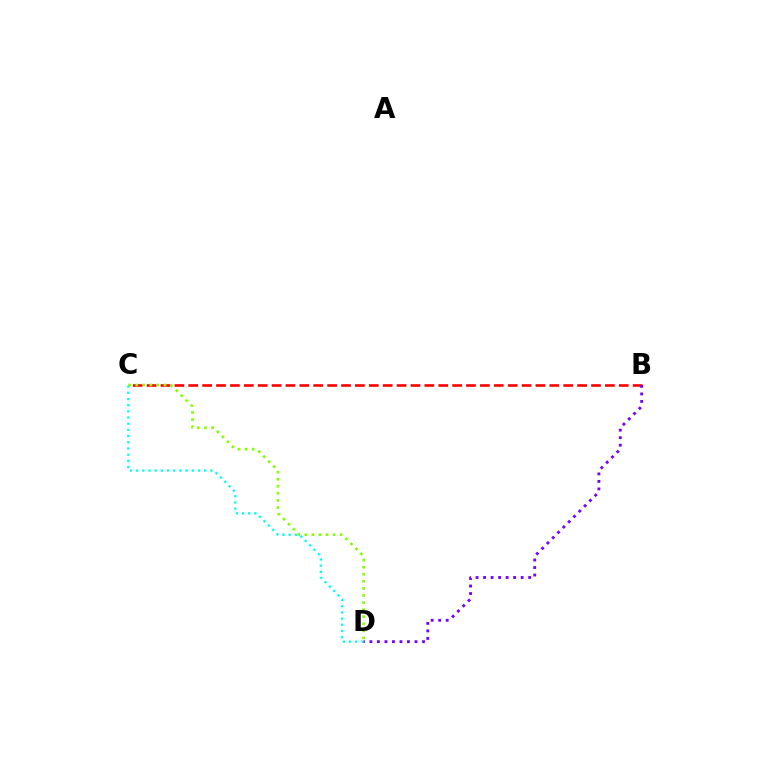{('B', 'C'): [{'color': '#ff0000', 'line_style': 'dashed', 'thickness': 1.89}], ('C', 'D'): [{'color': '#00fff6', 'line_style': 'dotted', 'thickness': 1.68}, {'color': '#84ff00', 'line_style': 'dotted', 'thickness': 1.92}], ('B', 'D'): [{'color': '#7200ff', 'line_style': 'dotted', 'thickness': 2.04}]}